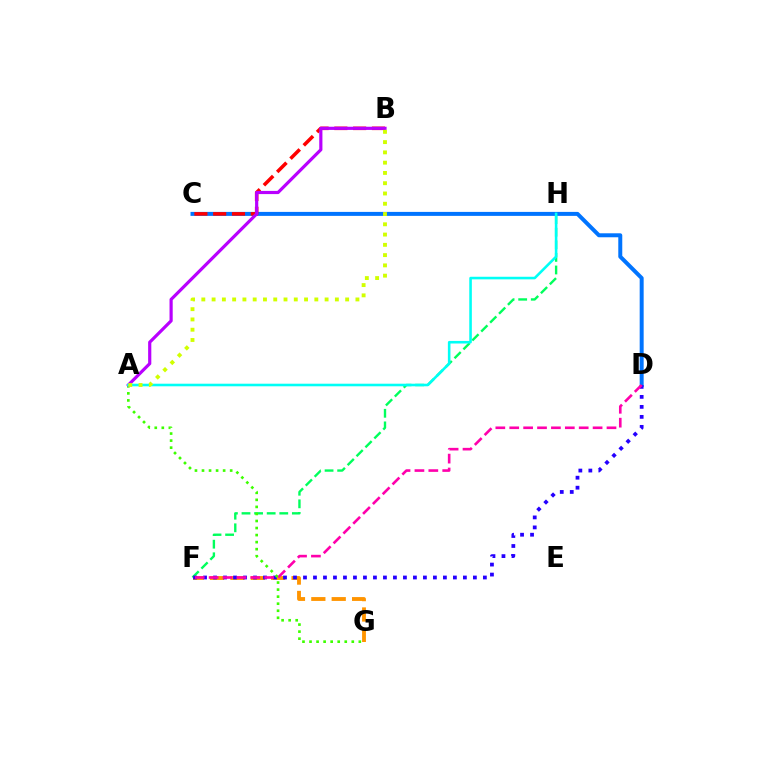{('F', 'H'): [{'color': '#00ff5c', 'line_style': 'dashed', 'thickness': 1.71}], ('F', 'G'): [{'color': '#ff9400', 'line_style': 'dashed', 'thickness': 2.77}], ('C', 'D'): [{'color': '#0074ff', 'line_style': 'solid', 'thickness': 2.86}], ('D', 'F'): [{'color': '#2500ff', 'line_style': 'dotted', 'thickness': 2.72}, {'color': '#ff00ac', 'line_style': 'dashed', 'thickness': 1.89}], ('B', 'C'): [{'color': '#ff0000', 'line_style': 'dashed', 'thickness': 2.55}], ('A', 'G'): [{'color': '#3dff00', 'line_style': 'dotted', 'thickness': 1.91}], ('A', 'B'): [{'color': '#b900ff', 'line_style': 'solid', 'thickness': 2.29}, {'color': '#d1ff00', 'line_style': 'dotted', 'thickness': 2.79}], ('A', 'H'): [{'color': '#00fff6', 'line_style': 'solid', 'thickness': 1.86}]}